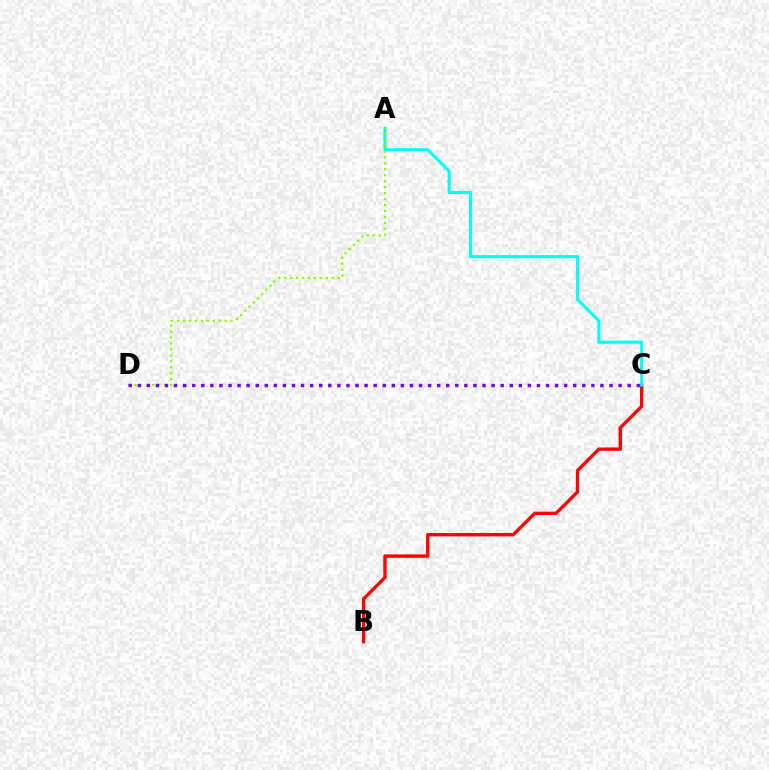{('B', 'C'): [{'color': '#ff0000', 'line_style': 'solid', 'thickness': 2.42}], ('A', 'C'): [{'color': '#00fff6', 'line_style': 'solid', 'thickness': 2.23}], ('A', 'D'): [{'color': '#84ff00', 'line_style': 'dotted', 'thickness': 1.61}], ('C', 'D'): [{'color': '#7200ff', 'line_style': 'dotted', 'thickness': 2.46}]}